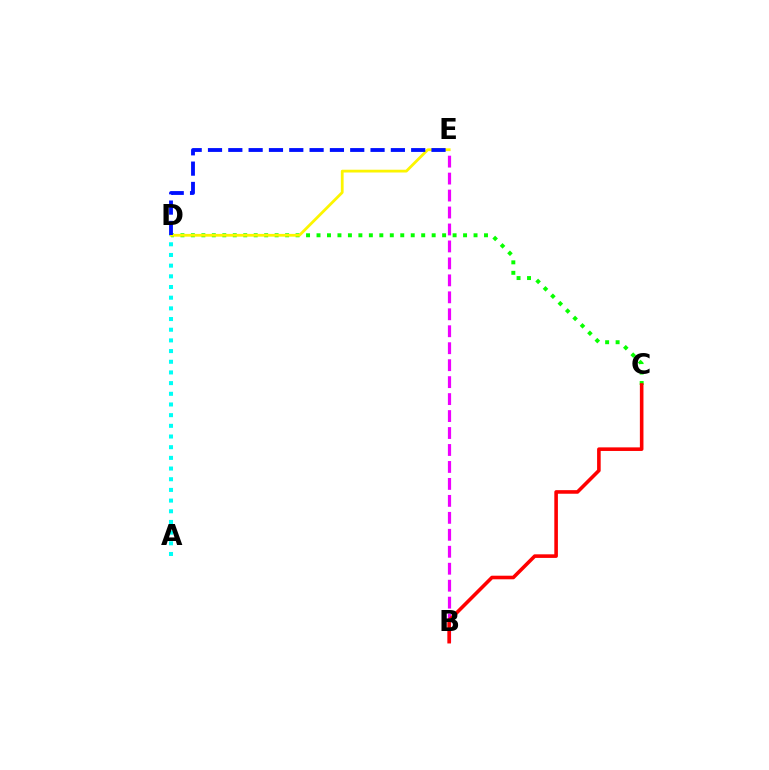{('A', 'D'): [{'color': '#00fff6', 'line_style': 'dotted', 'thickness': 2.9}], ('B', 'E'): [{'color': '#ee00ff', 'line_style': 'dashed', 'thickness': 2.3}], ('C', 'D'): [{'color': '#08ff00', 'line_style': 'dotted', 'thickness': 2.84}], ('B', 'C'): [{'color': '#ff0000', 'line_style': 'solid', 'thickness': 2.59}], ('D', 'E'): [{'color': '#fcf500', 'line_style': 'solid', 'thickness': 2.0}, {'color': '#0010ff', 'line_style': 'dashed', 'thickness': 2.76}]}